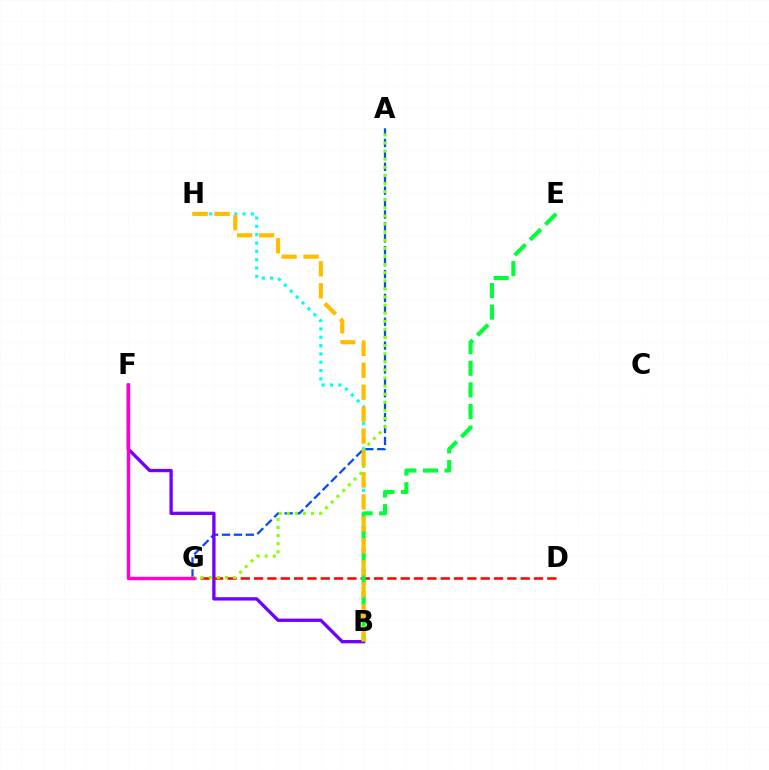{('A', 'G'): [{'color': '#004bff', 'line_style': 'dashed', 'thickness': 1.62}, {'color': '#84ff00', 'line_style': 'dotted', 'thickness': 2.2}], ('B', 'H'): [{'color': '#00fff6', 'line_style': 'dotted', 'thickness': 2.26}, {'color': '#ffbd00', 'line_style': 'dashed', 'thickness': 2.98}], ('B', 'F'): [{'color': '#7200ff', 'line_style': 'solid', 'thickness': 2.39}], ('D', 'G'): [{'color': '#ff0000', 'line_style': 'dashed', 'thickness': 1.81}], ('B', 'E'): [{'color': '#00ff39', 'line_style': 'dashed', 'thickness': 2.94}], ('F', 'G'): [{'color': '#ff00cf', 'line_style': 'solid', 'thickness': 2.45}]}